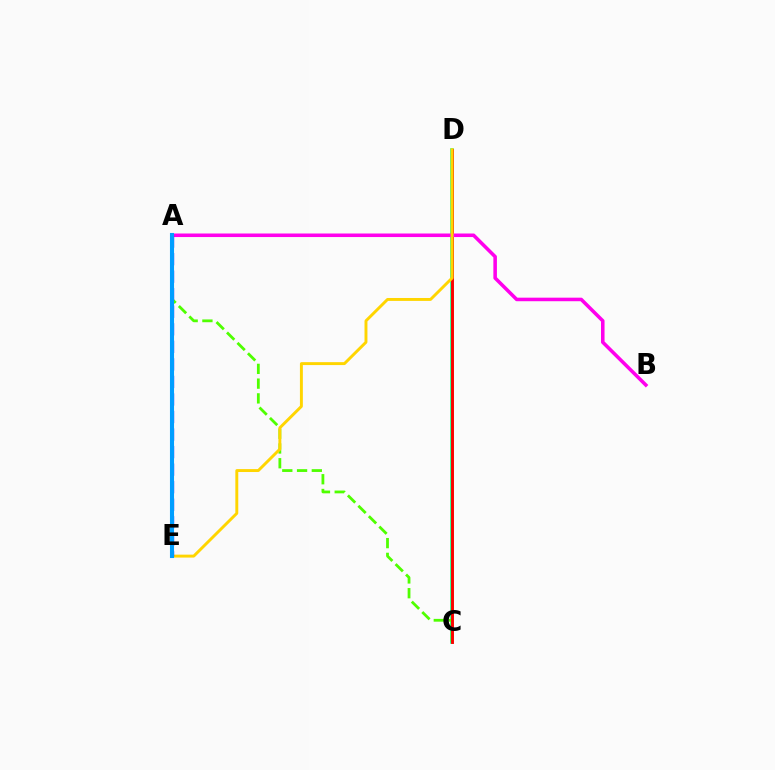{('C', 'D'): [{'color': '#00ff86', 'line_style': 'solid', 'thickness': 2.55}, {'color': '#ff0000', 'line_style': 'solid', 'thickness': 2.09}], ('A', 'C'): [{'color': '#4fff00', 'line_style': 'dashed', 'thickness': 2.01}], ('A', 'B'): [{'color': '#ff00ed', 'line_style': 'solid', 'thickness': 2.55}], ('D', 'E'): [{'color': '#ffd500', 'line_style': 'solid', 'thickness': 2.11}], ('A', 'E'): [{'color': '#3700ff', 'line_style': 'dashed', 'thickness': 2.38}, {'color': '#009eff', 'line_style': 'solid', 'thickness': 2.94}]}